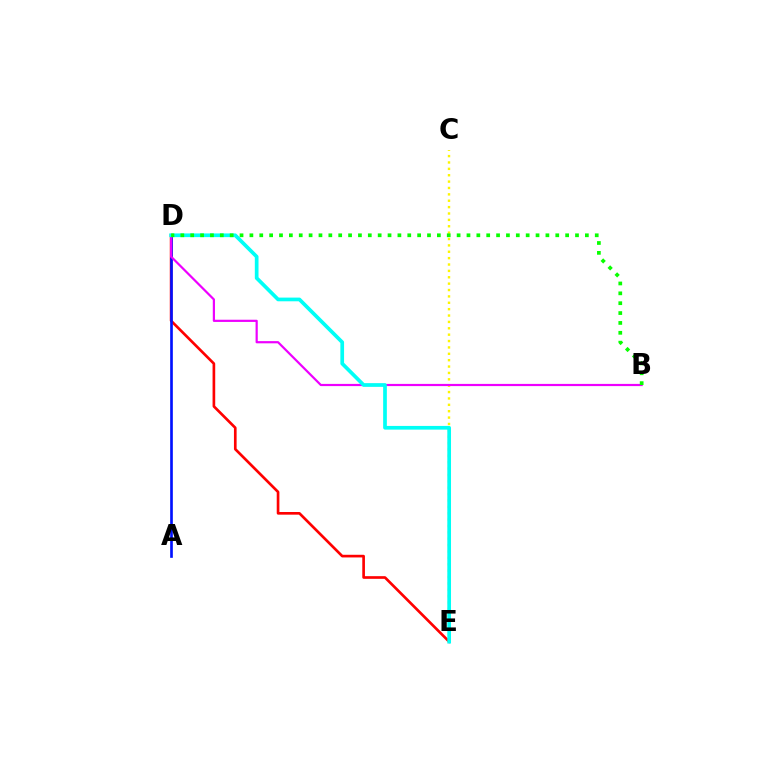{('D', 'E'): [{'color': '#ff0000', 'line_style': 'solid', 'thickness': 1.92}, {'color': '#00fff6', 'line_style': 'solid', 'thickness': 2.66}], ('A', 'D'): [{'color': '#0010ff', 'line_style': 'solid', 'thickness': 1.92}], ('C', 'E'): [{'color': '#fcf500', 'line_style': 'dotted', 'thickness': 1.73}], ('B', 'D'): [{'color': '#ee00ff', 'line_style': 'solid', 'thickness': 1.58}, {'color': '#08ff00', 'line_style': 'dotted', 'thickness': 2.68}]}